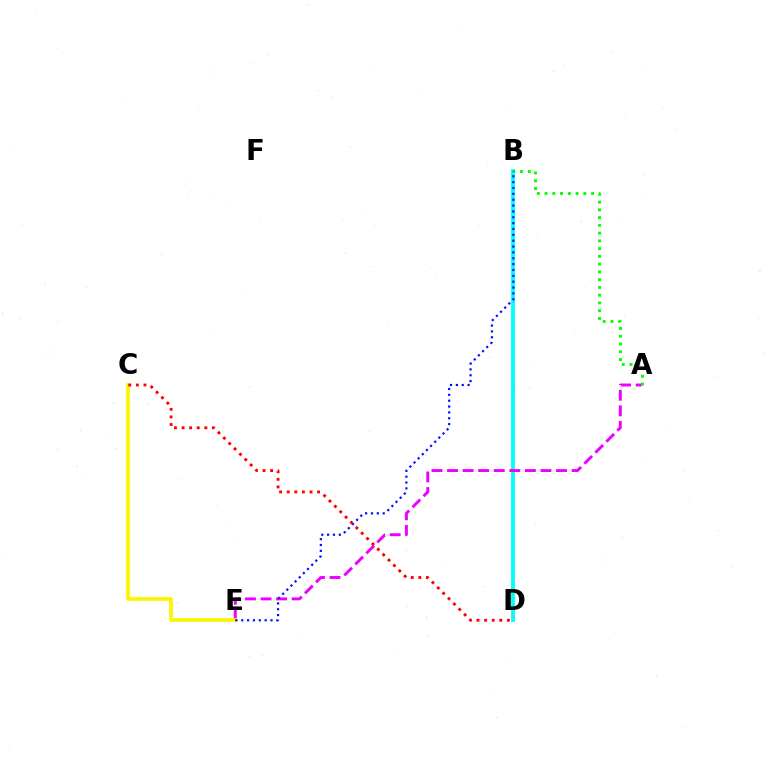{('B', 'D'): [{'color': '#00fff6', 'line_style': 'solid', 'thickness': 2.75}], ('A', 'E'): [{'color': '#ee00ff', 'line_style': 'dashed', 'thickness': 2.12}], ('A', 'B'): [{'color': '#08ff00', 'line_style': 'dotted', 'thickness': 2.11}], ('C', 'E'): [{'color': '#fcf500', 'line_style': 'solid', 'thickness': 2.66}], ('B', 'E'): [{'color': '#0010ff', 'line_style': 'dotted', 'thickness': 1.59}], ('C', 'D'): [{'color': '#ff0000', 'line_style': 'dotted', 'thickness': 2.06}]}